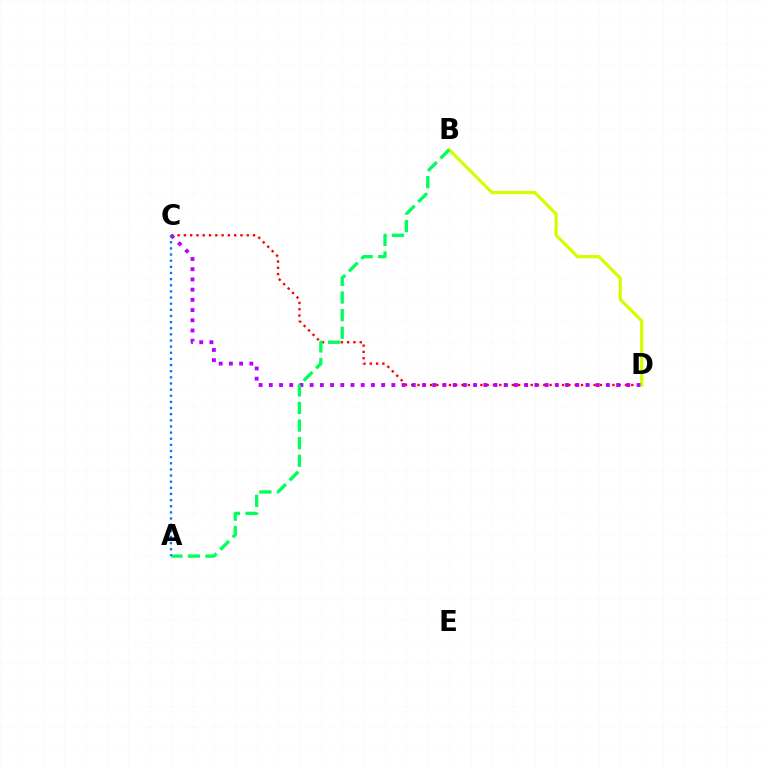{('B', 'D'): [{'color': '#d1ff00', 'line_style': 'solid', 'thickness': 2.31}], ('C', 'D'): [{'color': '#ff0000', 'line_style': 'dotted', 'thickness': 1.71}, {'color': '#b900ff', 'line_style': 'dotted', 'thickness': 2.78}], ('A', 'B'): [{'color': '#00ff5c', 'line_style': 'dashed', 'thickness': 2.39}], ('A', 'C'): [{'color': '#0074ff', 'line_style': 'dotted', 'thickness': 1.67}]}